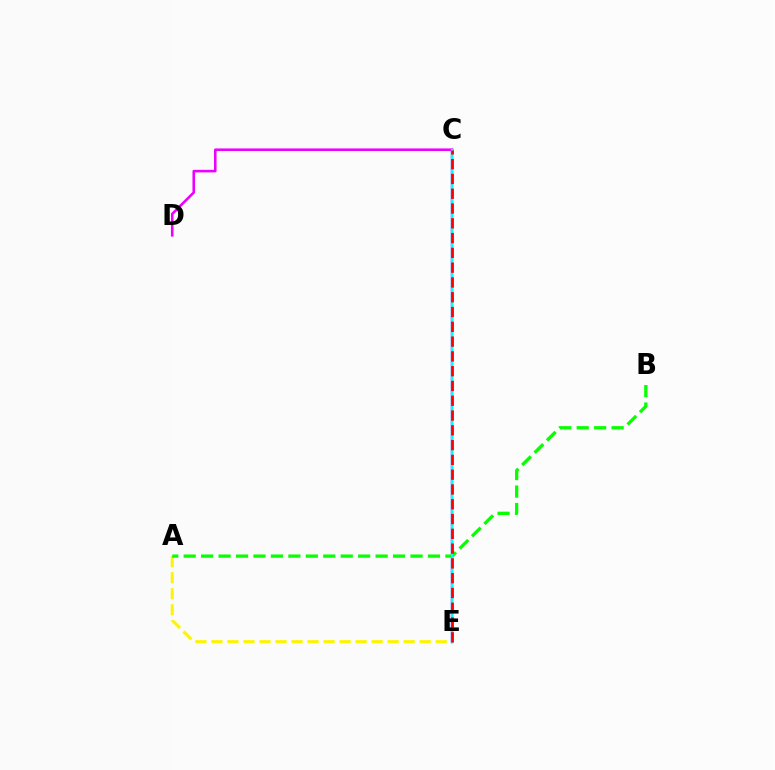{('A', 'E'): [{'color': '#fcf500', 'line_style': 'dashed', 'thickness': 2.18}], ('C', 'E'): [{'color': '#0010ff', 'line_style': 'solid', 'thickness': 1.69}, {'color': '#00fff6', 'line_style': 'solid', 'thickness': 1.54}, {'color': '#ff0000', 'line_style': 'dashed', 'thickness': 2.01}], ('A', 'B'): [{'color': '#08ff00', 'line_style': 'dashed', 'thickness': 2.37}], ('C', 'D'): [{'color': '#ee00ff', 'line_style': 'solid', 'thickness': 1.85}]}